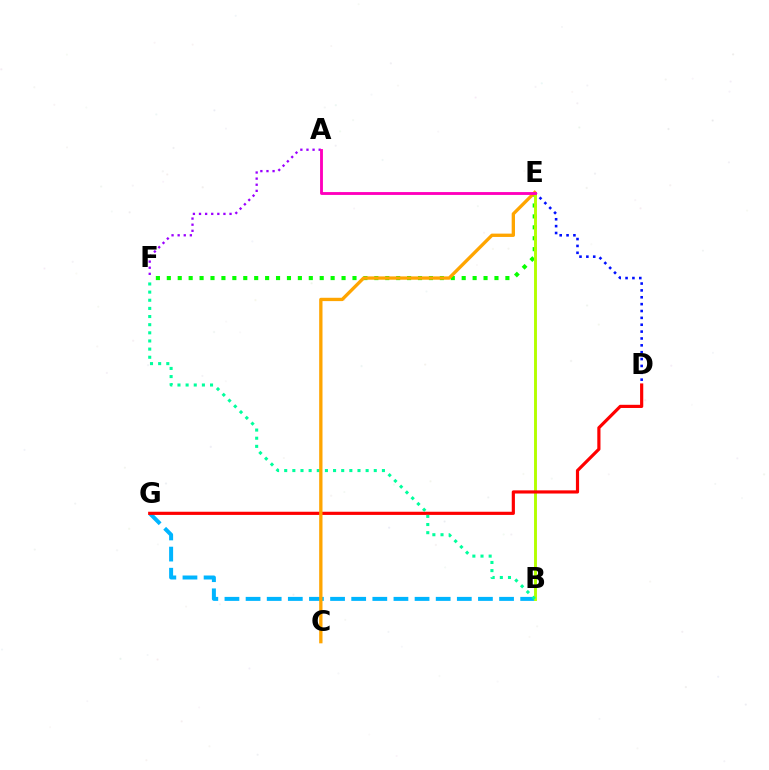{('D', 'E'): [{'color': '#0010ff', 'line_style': 'dotted', 'thickness': 1.87}], ('A', 'F'): [{'color': '#9b00ff', 'line_style': 'dotted', 'thickness': 1.66}], ('E', 'F'): [{'color': '#08ff00', 'line_style': 'dotted', 'thickness': 2.97}], ('B', 'G'): [{'color': '#00b5ff', 'line_style': 'dashed', 'thickness': 2.87}], ('B', 'E'): [{'color': '#b3ff00', 'line_style': 'solid', 'thickness': 2.1}], ('D', 'G'): [{'color': '#ff0000', 'line_style': 'solid', 'thickness': 2.28}], ('B', 'F'): [{'color': '#00ff9d', 'line_style': 'dotted', 'thickness': 2.21}], ('C', 'E'): [{'color': '#ffa500', 'line_style': 'solid', 'thickness': 2.39}], ('A', 'E'): [{'color': '#ff00bd', 'line_style': 'solid', 'thickness': 2.06}]}